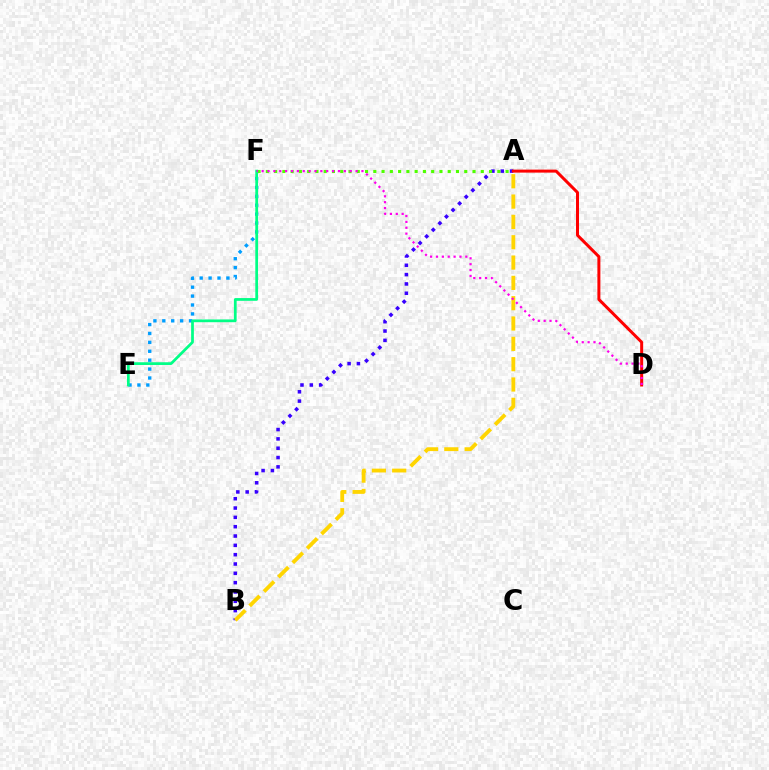{('E', 'F'): [{'color': '#009eff', 'line_style': 'dotted', 'thickness': 2.42}, {'color': '#00ff86', 'line_style': 'solid', 'thickness': 1.97}], ('A', 'B'): [{'color': '#3700ff', 'line_style': 'dotted', 'thickness': 2.53}, {'color': '#ffd500', 'line_style': 'dashed', 'thickness': 2.76}], ('A', 'D'): [{'color': '#ff0000', 'line_style': 'solid', 'thickness': 2.16}], ('A', 'F'): [{'color': '#4fff00', 'line_style': 'dotted', 'thickness': 2.25}], ('D', 'F'): [{'color': '#ff00ed', 'line_style': 'dotted', 'thickness': 1.6}]}